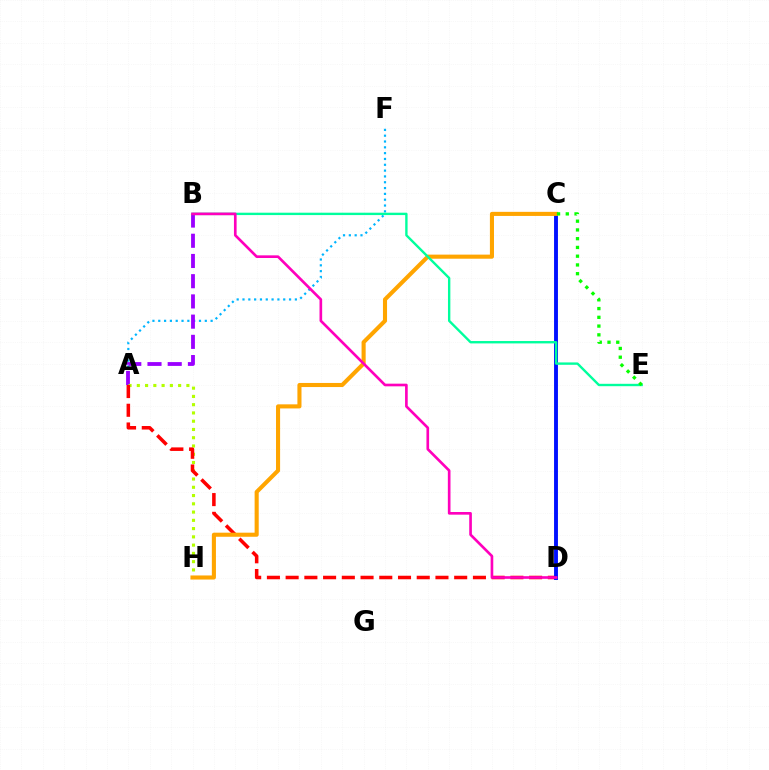{('A', 'F'): [{'color': '#00b5ff', 'line_style': 'dotted', 'thickness': 1.58}], ('A', 'B'): [{'color': '#9b00ff', 'line_style': 'dashed', 'thickness': 2.75}], ('A', 'H'): [{'color': '#b3ff00', 'line_style': 'dotted', 'thickness': 2.24}], ('A', 'D'): [{'color': '#ff0000', 'line_style': 'dashed', 'thickness': 2.54}], ('C', 'D'): [{'color': '#0010ff', 'line_style': 'solid', 'thickness': 2.8}], ('C', 'H'): [{'color': '#ffa500', 'line_style': 'solid', 'thickness': 2.94}], ('B', 'E'): [{'color': '#00ff9d', 'line_style': 'solid', 'thickness': 1.71}], ('B', 'D'): [{'color': '#ff00bd', 'line_style': 'solid', 'thickness': 1.91}], ('C', 'E'): [{'color': '#08ff00', 'line_style': 'dotted', 'thickness': 2.38}]}